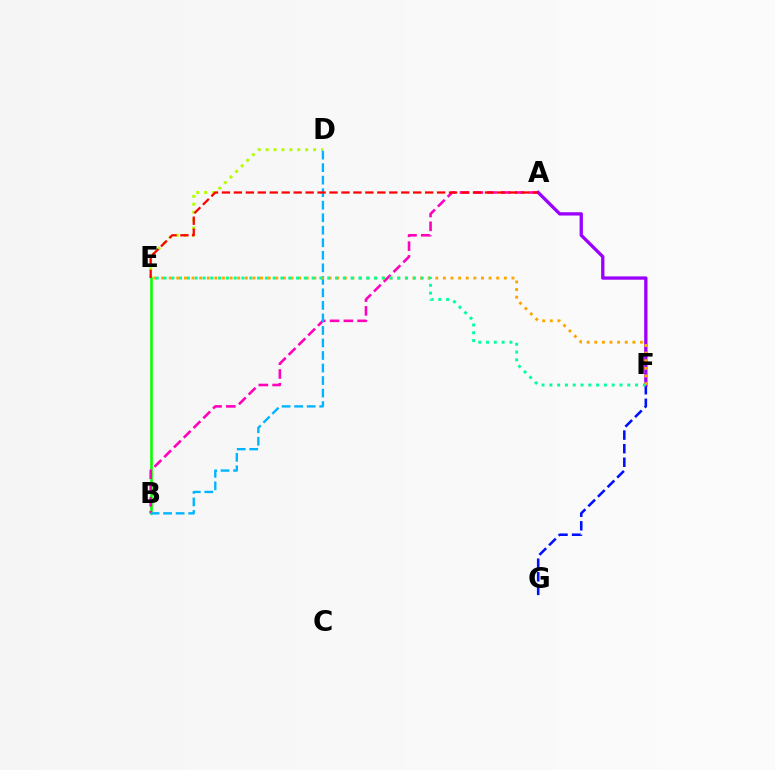{('B', 'E'): [{'color': '#08ff00', 'line_style': 'solid', 'thickness': 1.85}], ('A', 'B'): [{'color': '#ff00bd', 'line_style': 'dashed', 'thickness': 1.87}], ('D', 'E'): [{'color': '#b3ff00', 'line_style': 'dotted', 'thickness': 2.15}], ('F', 'G'): [{'color': '#0010ff', 'line_style': 'dashed', 'thickness': 1.84}], ('B', 'D'): [{'color': '#00b5ff', 'line_style': 'dashed', 'thickness': 1.7}], ('A', 'F'): [{'color': '#9b00ff', 'line_style': 'solid', 'thickness': 2.38}], ('E', 'F'): [{'color': '#ffa500', 'line_style': 'dotted', 'thickness': 2.07}, {'color': '#00ff9d', 'line_style': 'dotted', 'thickness': 2.12}], ('A', 'E'): [{'color': '#ff0000', 'line_style': 'dashed', 'thickness': 1.62}]}